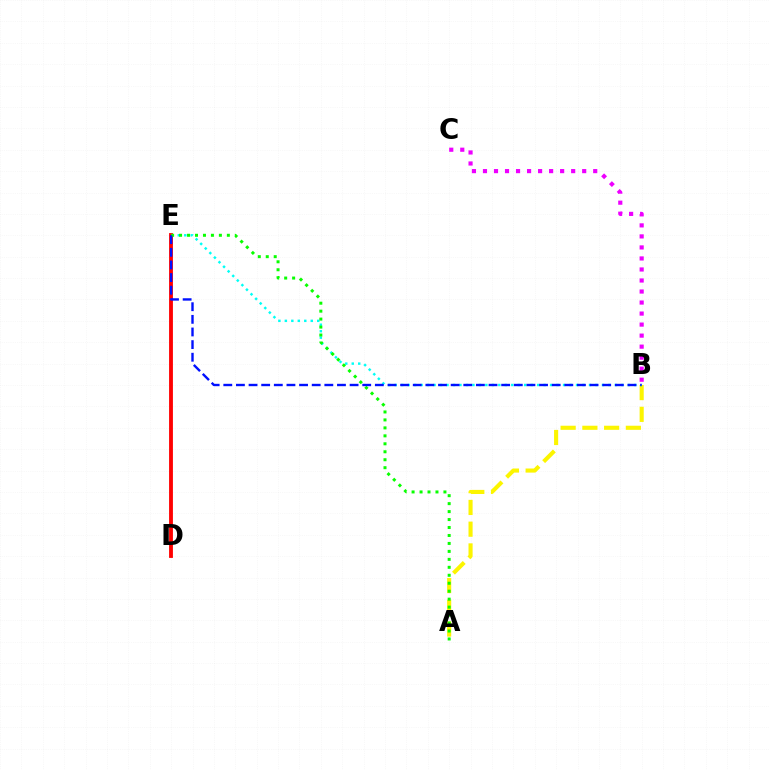{('A', 'B'): [{'color': '#fcf500', 'line_style': 'dashed', 'thickness': 2.95}], ('B', 'C'): [{'color': '#ee00ff', 'line_style': 'dotted', 'thickness': 3.0}], ('B', 'E'): [{'color': '#00fff6', 'line_style': 'dotted', 'thickness': 1.76}, {'color': '#0010ff', 'line_style': 'dashed', 'thickness': 1.72}], ('D', 'E'): [{'color': '#ff0000', 'line_style': 'solid', 'thickness': 2.76}], ('A', 'E'): [{'color': '#08ff00', 'line_style': 'dotted', 'thickness': 2.16}]}